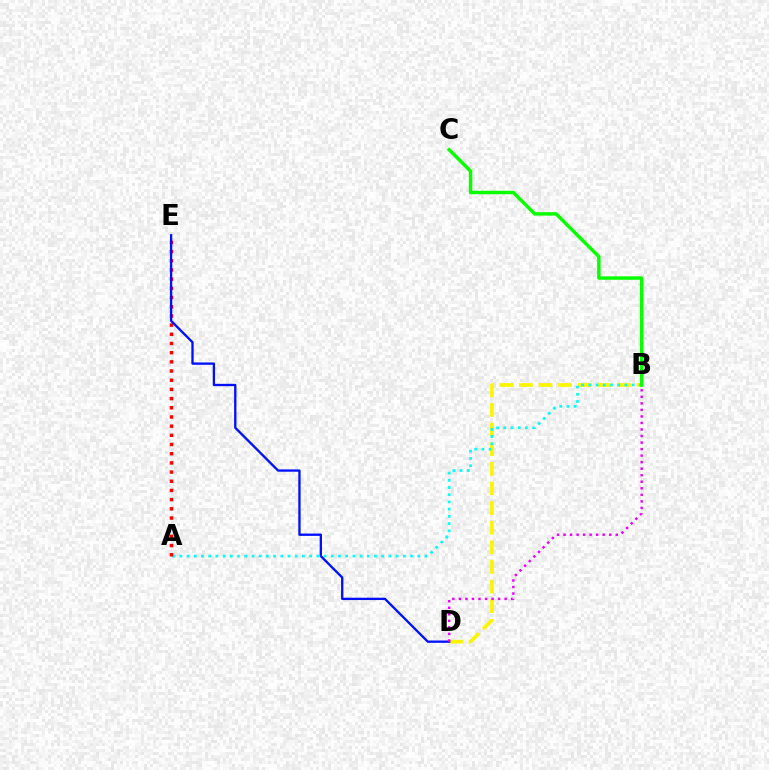{('B', 'D'): [{'color': '#fcf500', 'line_style': 'dashed', 'thickness': 2.67}, {'color': '#ee00ff', 'line_style': 'dotted', 'thickness': 1.78}], ('A', 'B'): [{'color': '#00fff6', 'line_style': 'dotted', 'thickness': 1.96}], ('B', 'C'): [{'color': '#08ff00', 'line_style': 'solid', 'thickness': 2.49}], ('A', 'E'): [{'color': '#ff0000', 'line_style': 'dotted', 'thickness': 2.5}], ('D', 'E'): [{'color': '#0010ff', 'line_style': 'solid', 'thickness': 1.67}]}